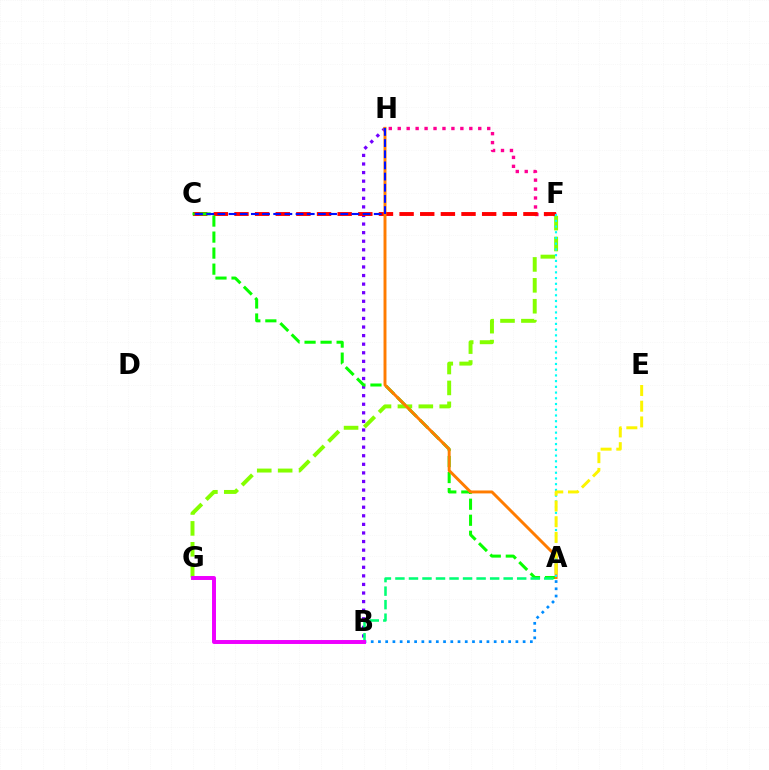{('B', 'H'): [{'color': '#7200ff', 'line_style': 'dotted', 'thickness': 2.33}], ('F', 'H'): [{'color': '#ff0094', 'line_style': 'dotted', 'thickness': 2.43}], ('C', 'F'): [{'color': '#ff0000', 'line_style': 'dashed', 'thickness': 2.8}], ('A', 'C'): [{'color': '#08ff00', 'line_style': 'dashed', 'thickness': 2.18}], ('A', 'B'): [{'color': '#008cff', 'line_style': 'dotted', 'thickness': 1.97}, {'color': '#00ff74', 'line_style': 'dashed', 'thickness': 1.84}], ('F', 'G'): [{'color': '#84ff00', 'line_style': 'dashed', 'thickness': 2.84}], ('A', 'H'): [{'color': '#ff7c00', 'line_style': 'solid', 'thickness': 2.11}], ('A', 'F'): [{'color': '#00fff6', 'line_style': 'dotted', 'thickness': 1.56}], ('C', 'H'): [{'color': '#0010ff', 'line_style': 'dashed', 'thickness': 1.52}], ('A', 'E'): [{'color': '#fcf500', 'line_style': 'dashed', 'thickness': 2.13}], ('B', 'G'): [{'color': '#ee00ff', 'line_style': 'solid', 'thickness': 2.85}]}